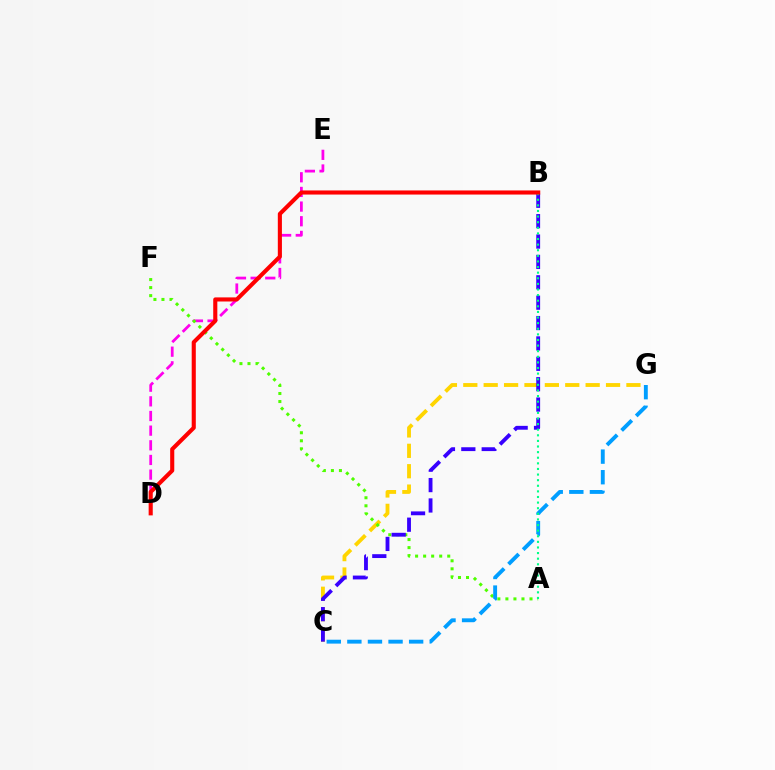{('C', 'G'): [{'color': '#ffd500', 'line_style': 'dashed', 'thickness': 2.77}, {'color': '#009eff', 'line_style': 'dashed', 'thickness': 2.8}], ('D', 'E'): [{'color': '#ff00ed', 'line_style': 'dashed', 'thickness': 1.99}], ('A', 'F'): [{'color': '#4fff00', 'line_style': 'dotted', 'thickness': 2.18}], ('B', 'C'): [{'color': '#3700ff', 'line_style': 'dashed', 'thickness': 2.77}], ('A', 'B'): [{'color': '#00ff86', 'line_style': 'dotted', 'thickness': 1.52}], ('B', 'D'): [{'color': '#ff0000', 'line_style': 'solid', 'thickness': 2.95}]}